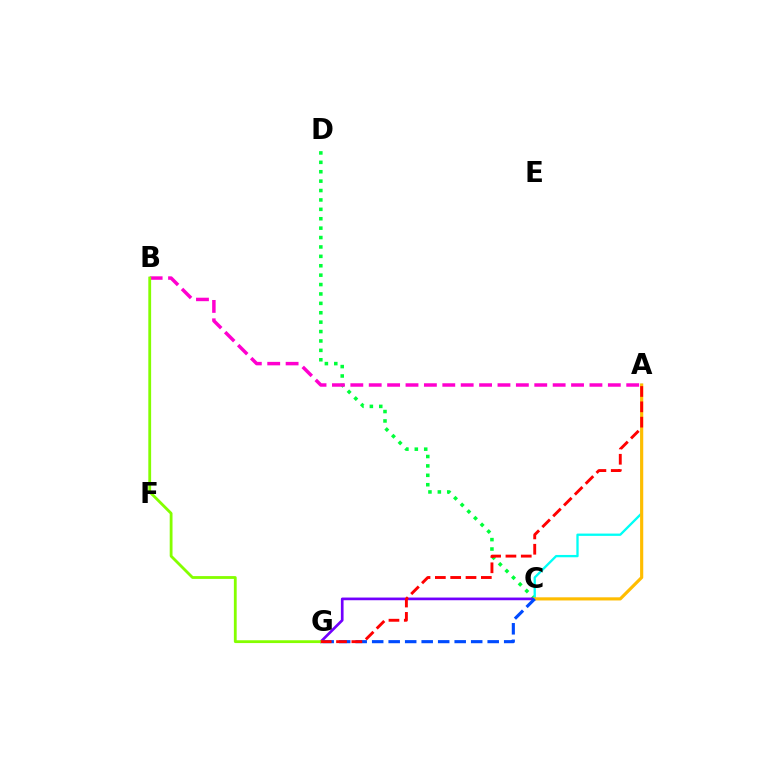{('C', 'D'): [{'color': '#00ff39', 'line_style': 'dotted', 'thickness': 2.55}], ('C', 'G'): [{'color': '#7200ff', 'line_style': 'solid', 'thickness': 1.93}, {'color': '#004bff', 'line_style': 'dashed', 'thickness': 2.24}], ('A', 'C'): [{'color': '#00fff6', 'line_style': 'solid', 'thickness': 1.67}, {'color': '#ffbd00', 'line_style': 'solid', 'thickness': 2.27}], ('A', 'B'): [{'color': '#ff00cf', 'line_style': 'dashed', 'thickness': 2.5}], ('B', 'G'): [{'color': '#84ff00', 'line_style': 'solid', 'thickness': 2.02}], ('A', 'G'): [{'color': '#ff0000', 'line_style': 'dashed', 'thickness': 2.08}]}